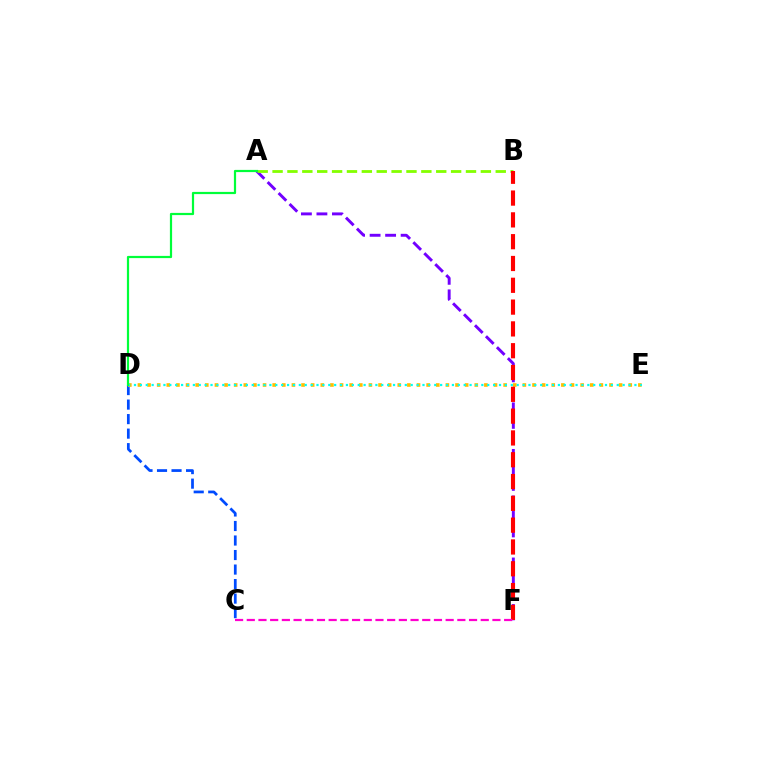{('C', 'D'): [{'color': '#004bff', 'line_style': 'dashed', 'thickness': 1.97}], ('D', 'E'): [{'color': '#ffbd00', 'line_style': 'dotted', 'thickness': 2.61}, {'color': '#00fff6', 'line_style': 'dotted', 'thickness': 1.6}], ('A', 'F'): [{'color': '#7200ff', 'line_style': 'dashed', 'thickness': 2.11}], ('A', 'B'): [{'color': '#84ff00', 'line_style': 'dashed', 'thickness': 2.02}], ('B', 'F'): [{'color': '#ff0000', 'line_style': 'dashed', 'thickness': 2.96}], ('C', 'F'): [{'color': '#ff00cf', 'line_style': 'dashed', 'thickness': 1.59}], ('A', 'D'): [{'color': '#00ff39', 'line_style': 'solid', 'thickness': 1.59}]}